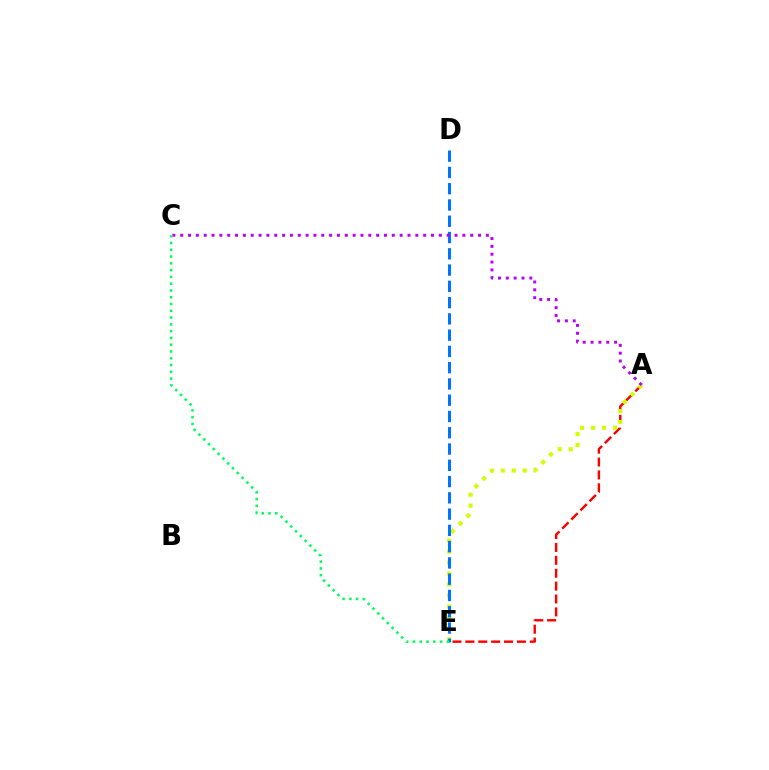{('A', 'E'): [{'color': '#ff0000', 'line_style': 'dashed', 'thickness': 1.75}, {'color': '#d1ff00', 'line_style': 'dotted', 'thickness': 2.98}], ('D', 'E'): [{'color': '#0074ff', 'line_style': 'dashed', 'thickness': 2.21}], ('A', 'C'): [{'color': '#b900ff', 'line_style': 'dotted', 'thickness': 2.13}], ('C', 'E'): [{'color': '#00ff5c', 'line_style': 'dotted', 'thickness': 1.84}]}